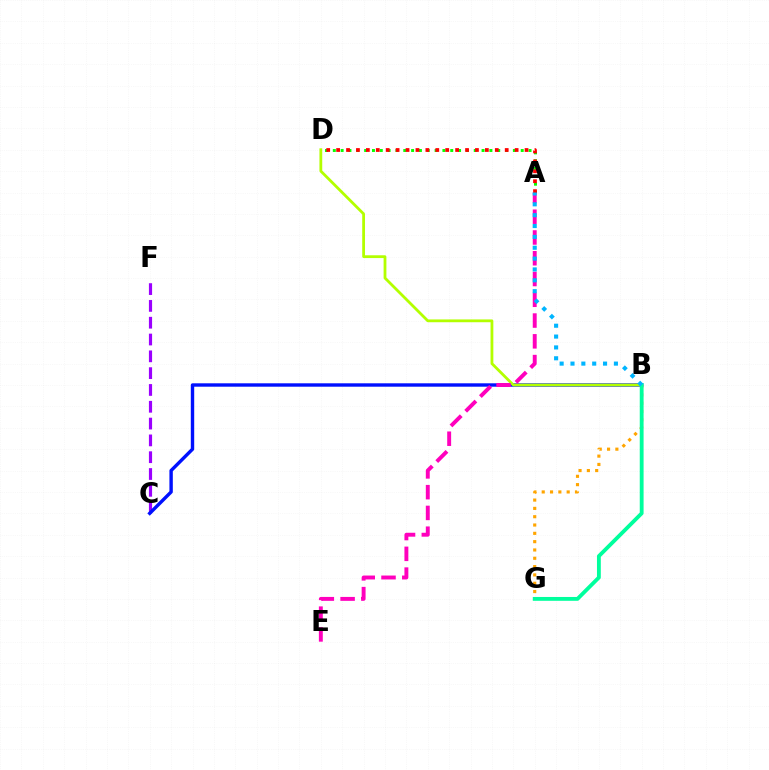{('A', 'D'): [{'color': '#08ff00', 'line_style': 'dotted', 'thickness': 2.13}, {'color': '#ff0000', 'line_style': 'dotted', 'thickness': 2.69}], ('C', 'F'): [{'color': '#9b00ff', 'line_style': 'dashed', 'thickness': 2.28}], ('B', 'C'): [{'color': '#0010ff', 'line_style': 'solid', 'thickness': 2.45}], ('B', 'D'): [{'color': '#b3ff00', 'line_style': 'solid', 'thickness': 2.01}], ('A', 'E'): [{'color': '#ff00bd', 'line_style': 'dashed', 'thickness': 2.82}], ('B', 'G'): [{'color': '#ffa500', 'line_style': 'dotted', 'thickness': 2.26}, {'color': '#00ff9d', 'line_style': 'solid', 'thickness': 2.77}], ('A', 'B'): [{'color': '#00b5ff', 'line_style': 'dotted', 'thickness': 2.95}]}